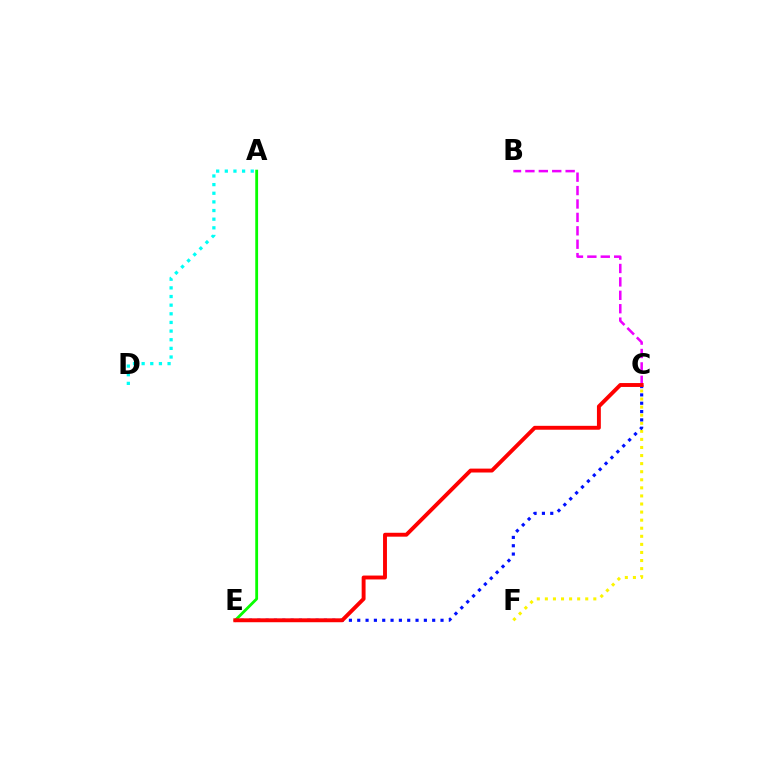{('A', 'E'): [{'color': '#08ff00', 'line_style': 'solid', 'thickness': 2.03}], ('C', 'F'): [{'color': '#fcf500', 'line_style': 'dotted', 'thickness': 2.19}], ('A', 'D'): [{'color': '#00fff6', 'line_style': 'dotted', 'thickness': 2.35}], ('B', 'C'): [{'color': '#ee00ff', 'line_style': 'dashed', 'thickness': 1.82}], ('C', 'E'): [{'color': '#0010ff', 'line_style': 'dotted', 'thickness': 2.26}, {'color': '#ff0000', 'line_style': 'solid', 'thickness': 2.81}]}